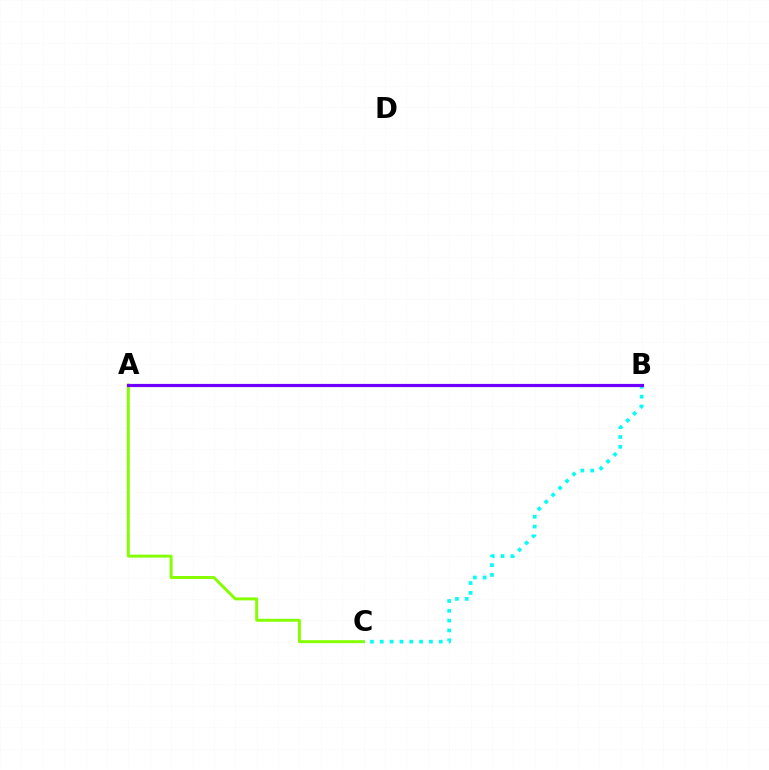{('A', 'C'): [{'color': '#84ff00', 'line_style': 'solid', 'thickness': 2.11}], ('A', 'B'): [{'color': '#ff0000', 'line_style': 'dotted', 'thickness': 2.09}, {'color': '#7200ff', 'line_style': 'solid', 'thickness': 2.29}], ('B', 'C'): [{'color': '#00fff6', 'line_style': 'dotted', 'thickness': 2.67}]}